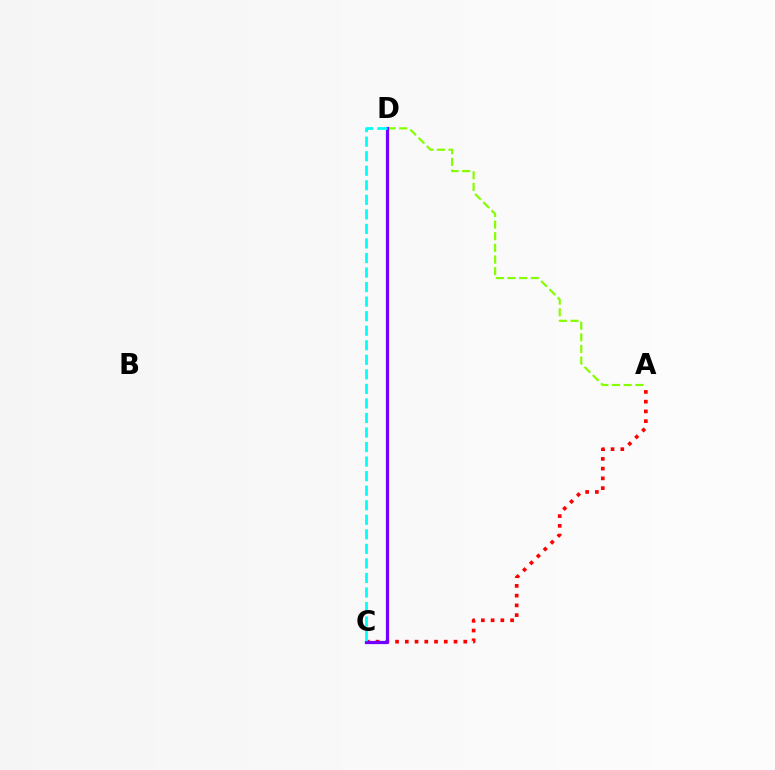{('A', 'D'): [{'color': '#84ff00', 'line_style': 'dashed', 'thickness': 1.58}], ('A', 'C'): [{'color': '#ff0000', 'line_style': 'dotted', 'thickness': 2.65}], ('C', 'D'): [{'color': '#7200ff', 'line_style': 'solid', 'thickness': 2.32}, {'color': '#00fff6', 'line_style': 'dashed', 'thickness': 1.98}]}